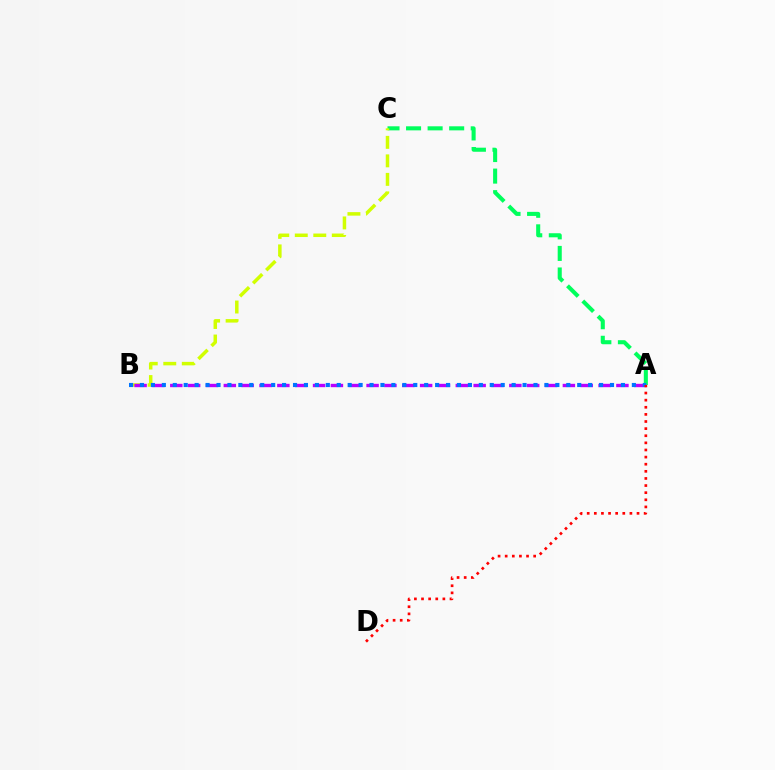{('A', 'C'): [{'color': '#00ff5c', 'line_style': 'dashed', 'thickness': 2.93}], ('B', 'C'): [{'color': '#d1ff00', 'line_style': 'dashed', 'thickness': 2.51}], ('A', 'B'): [{'color': '#b900ff', 'line_style': 'dashed', 'thickness': 2.42}, {'color': '#0074ff', 'line_style': 'dotted', 'thickness': 2.97}], ('A', 'D'): [{'color': '#ff0000', 'line_style': 'dotted', 'thickness': 1.93}]}